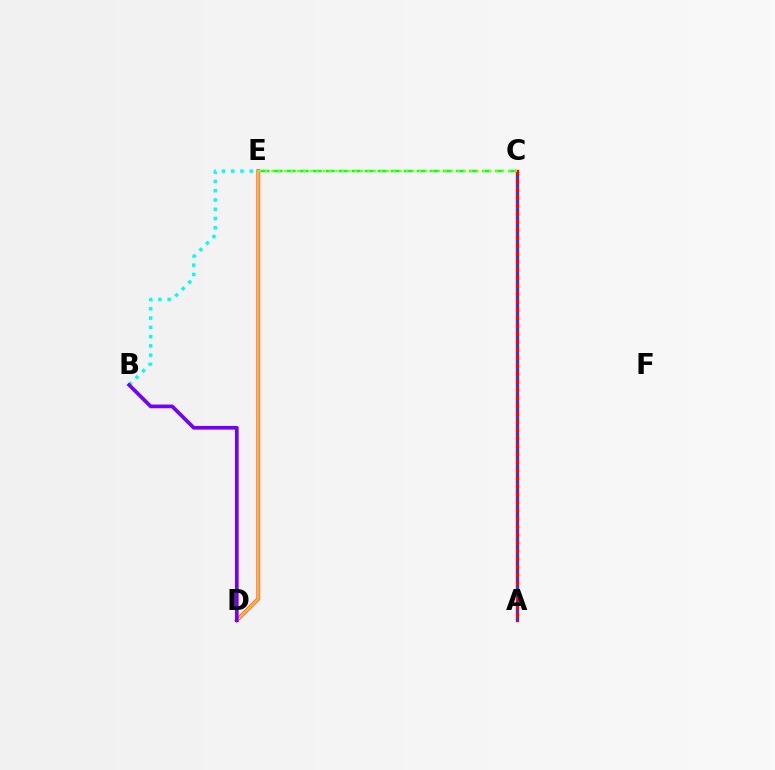{('B', 'E'): [{'color': '#00fff6', 'line_style': 'dotted', 'thickness': 2.52}], ('D', 'E'): [{'color': '#ff00cf', 'line_style': 'solid', 'thickness': 2.63}, {'color': '#ffbd00', 'line_style': 'solid', 'thickness': 2.0}], ('C', 'E'): [{'color': '#00ff39', 'line_style': 'dashed', 'thickness': 1.77}, {'color': '#84ff00', 'line_style': 'dotted', 'thickness': 1.74}], ('B', 'D'): [{'color': '#7200ff', 'line_style': 'solid', 'thickness': 2.65}], ('A', 'C'): [{'color': '#ff0000', 'line_style': 'solid', 'thickness': 2.42}, {'color': '#004bff', 'line_style': 'dotted', 'thickness': 2.18}]}